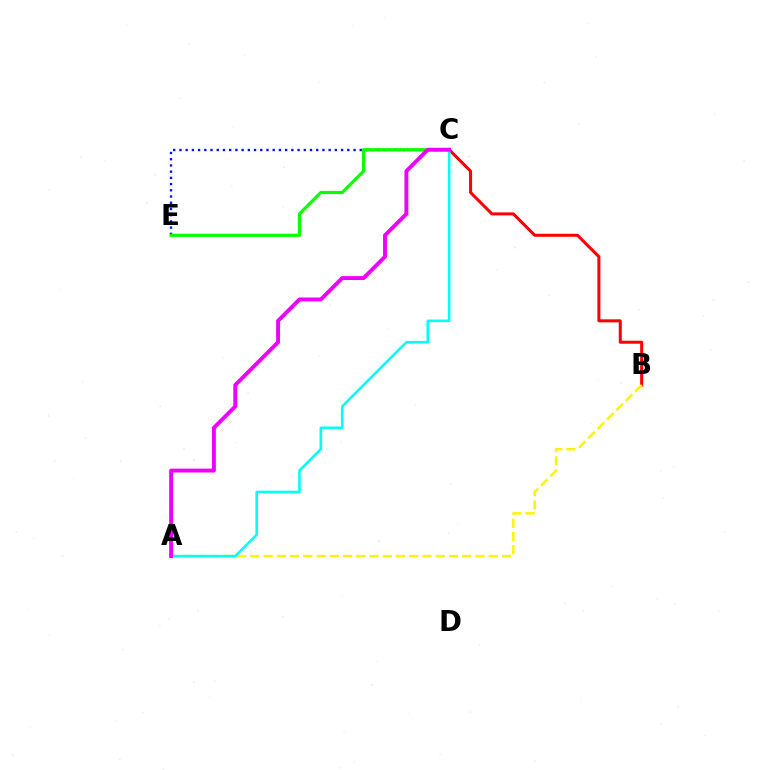{('C', 'E'): [{'color': '#0010ff', 'line_style': 'dotted', 'thickness': 1.69}, {'color': '#08ff00', 'line_style': 'solid', 'thickness': 2.29}], ('B', 'C'): [{'color': '#ff0000', 'line_style': 'solid', 'thickness': 2.18}], ('A', 'B'): [{'color': '#fcf500', 'line_style': 'dashed', 'thickness': 1.8}], ('A', 'C'): [{'color': '#00fff6', 'line_style': 'solid', 'thickness': 1.85}, {'color': '#ee00ff', 'line_style': 'solid', 'thickness': 2.81}]}